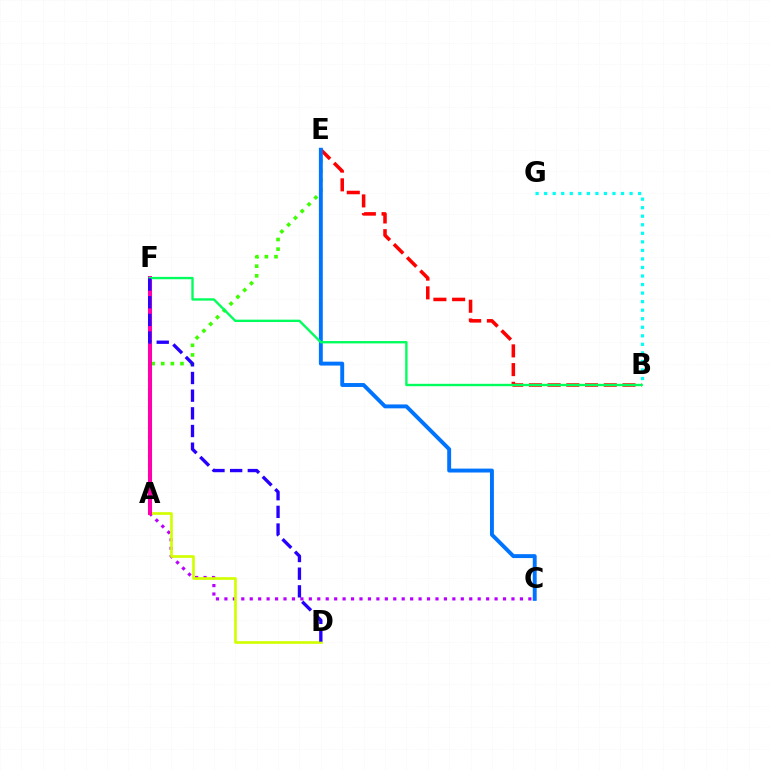{('B', 'G'): [{'color': '#00fff6', 'line_style': 'dotted', 'thickness': 2.32}], ('A', 'E'): [{'color': '#3dff00', 'line_style': 'dotted', 'thickness': 2.61}], ('B', 'E'): [{'color': '#ff0000', 'line_style': 'dashed', 'thickness': 2.54}], ('A', 'F'): [{'color': '#ff9400', 'line_style': 'dashed', 'thickness': 1.91}, {'color': '#ff00ac', 'line_style': 'solid', 'thickness': 2.91}], ('C', 'E'): [{'color': '#0074ff', 'line_style': 'solid', 'thickness': 2.82}], ('A', 'C'): [{'color': '#b900ff', 'line_style': 'dotted', 'thickness': 2.29}], ('A', 'D'): [{'color': '#d1ff00', 'line_style': 'solid', 'thickness': 1.92}], ('B', 'F'): [{'color': '#00ff5c', 'line_style': 'solid', 'thickness': 1.7}], ('D', 'F'): [{'color': '#2500ff', 'line_style': 'dashed', 'thickness': 2.4}]}